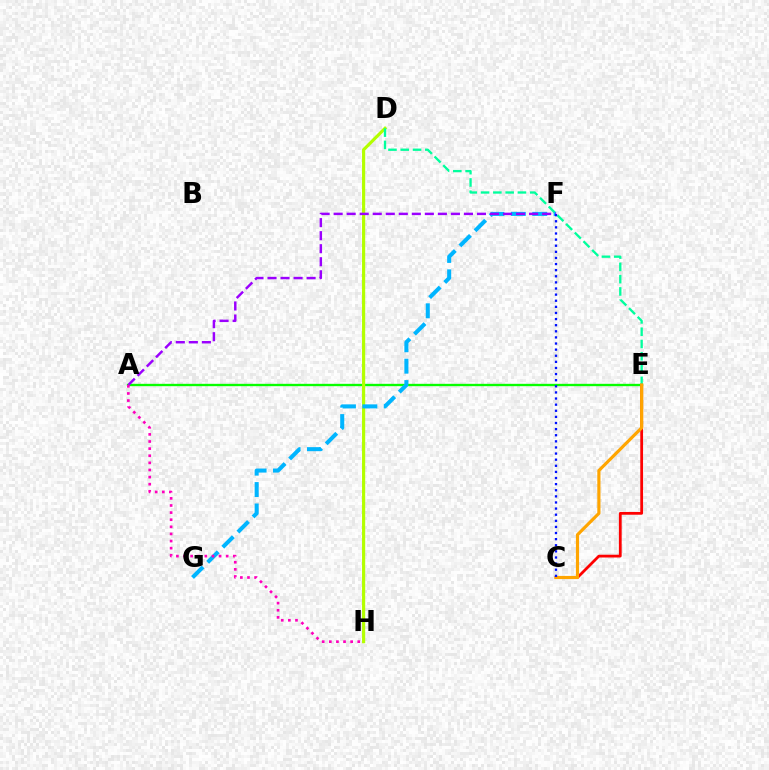{('A', 'E'): [{'color': '#08ff00', 'line_style': 'solid', 'thickness': 1.69}], ('D', 'H'): [{'color': '#b3ff00', 'line_style': 'solid', 'thickness': 2.28}], ('C', 'E'): [{'color': '#ff0000', 'line_style': 'solid', 'thickness': 2.0}, {'color': '#ffa500', 'line_style': 'solid', 'thickness': 2.28}], ('D', 'E'): [{'color': '#00ff9d', 'line_style': 'dashed', 'thickness': 1.67}], ('F', 'G'): [{'color': '#00b5ff', 'line_style': 'dashed', 'thickness': 2.91}], ('A', 'F'): [{'color': '#9b00ff', 'line_style': 'dashed', 'thickness': 1.77}], ('A', 'H'): [{'color': '#ff00bd', 'line_style': 'dotted', 'thickness': 1.93}], ('C', 'F'): [{'color': '#0010ff', 'line_style': 'dotted', 'thickness': 1.66}]}